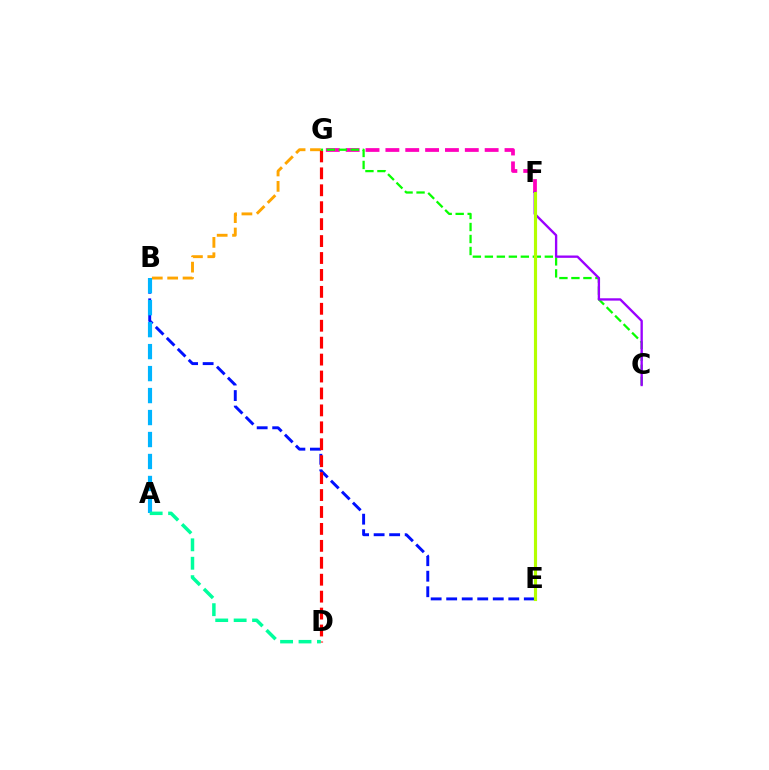{('B', 'G'): [{'color': '#ffa500', 'line_style': 'dashed', 'thickness': 2.09}], ('B', 'E'): [{'color': '#0010ff', 'line_style': 'dashed', 'thickness': 2.11}], ('D', 'G'): [{'color': '#ff0000', 'line_style': 'dashed', 'thickness': 2.3}], ('A', 'B'): [{'color': '#00b5ff', 'line_style': 'dashed', 'thickness': 2.99}], ('F', 'G'): [{'color': '#ff00bd', 'line_style': 'dashed', 'thickness': 2.7}], ('A', 'D'): [{'color': '#00ff9d', 'line_style': 'dashed', 'thickness': 2.5}], ('C', 'G'): [{'color': '#08ff00', 'line_style': 'dashed', 'thickness': 1.63}], ('C', 'F'): [{'color': '#9b00ff', 'line_style': 'solid', 'thickness': 1.69}], ('E', 'F'): [{'color': '#b3ff00', 'line_style': 'solid', 'thickness': 2.25}]}